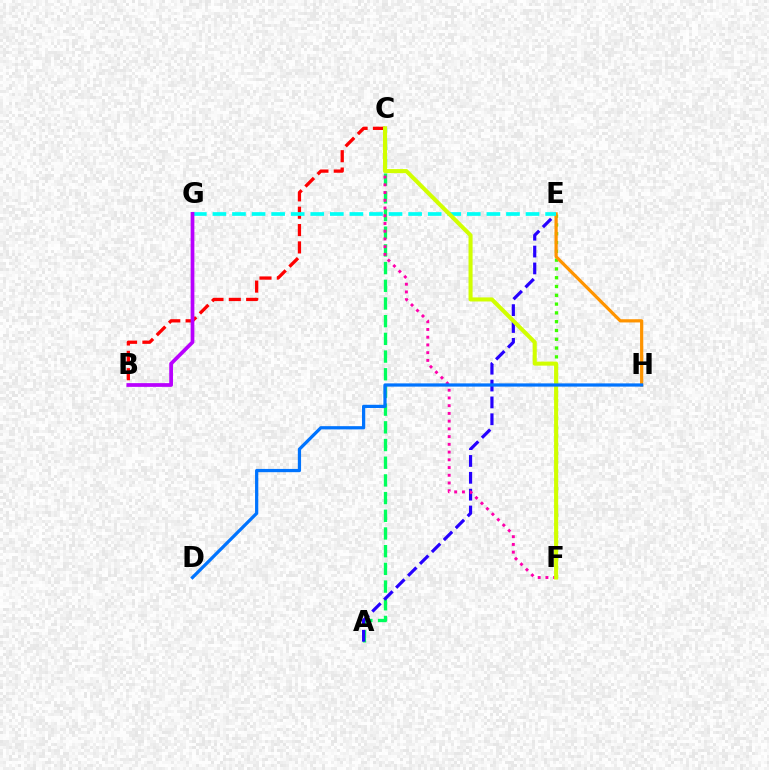{('A', 'C'): [{'color': '#00ff5c', 'line_style': 'dashed', 'thickness': 2.4}], ('A', 'E'): [{'color': '#2500ff', 'line_style': 'dashed', 'thickness': 2.29}], ('B', 'C'): [{'color': '#ff0000', 'line_style': 'dashed', 'thickness': 2.36}], ('E', 'F'): [{'color': '#3dff00', 'line_style': 'dotted', 'thickness': 2.39}], ('E', 'H'): [{'color': '#ff9400', 'line_style': 'solid', 'thickness': 2.32}], ('E', 'G'): [{'color': '#00fff6', 'line_style': 'dashed', 'thickness': 2.66}], ('C', 'F'): [{'color': '#ff00ac', 'line_style': 'dotted', 'thickness': 2.1}, {'color': '#d1ff00', 'line_style': 'solid', 'thickness': 2.92}], ('B', 'G'): [{'color': '#b900ff', 'line_style': 'solid', 'thickness': 2.69}], ('D', 'H'): [{'color': '#0074ff', 'line_style': 'solid', 'thickness': 2.33}]}